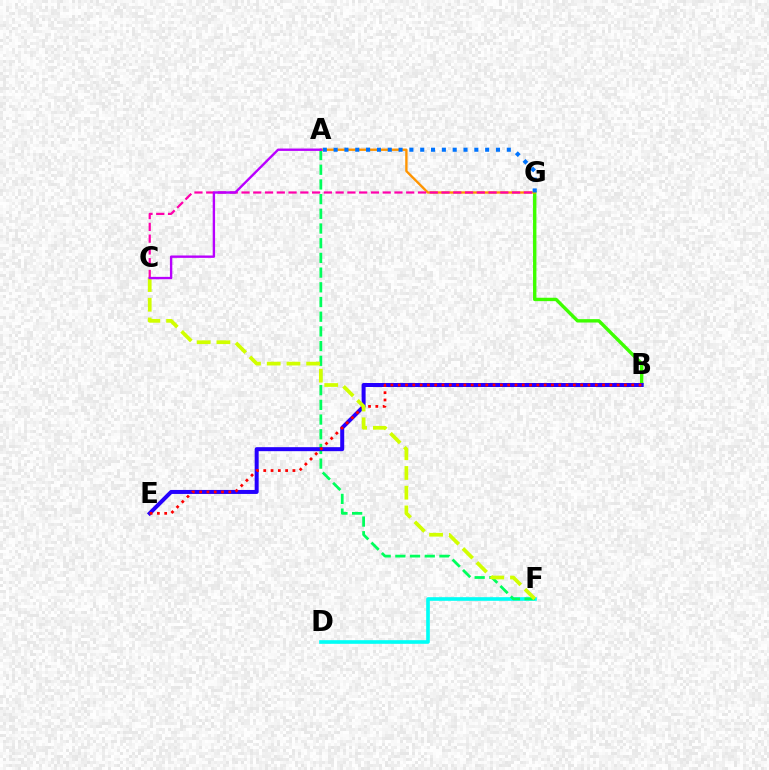{('B', 'G'): [{'color': '#3dff00', 'line_style': 'solid', 'thickness': 2.44}], ('D', 'F'): [{'color': '#00fff6', 'line_style': 'solid', 'thickness': 2.61}], ('A', 'F'): [{'color': '#00ff5c', 'line_style': 'dashed', 'thickness': 2.0}], ('A', 'G'): [{'color': '#ff9400', 'line_style': 'solid', 'thickness': 1.69}, {'color': '#0074ff', 'line_style': 'dotted', 'thickness': 2.94}], ('C', 'G'): [{'color': '#ff00ac', 'line_style': 'dashed', 'thickness': 1.6}], ('B', 'E'): [{'color': '#2500ff', 'line_style': 'solid', 'thickness': 2.88}, {'color': '#ff0000', 'line_style': 'dotted', 'thickness': 1.98}], ('C', 'F'): [{'color': '#d1ff00', 'line_style': 'dashed', 'thickness': 2.68}], ('A', 'C'): [{'color': '#b900ff', 'line_style': 'solid', 'thickness': 1.71}]}